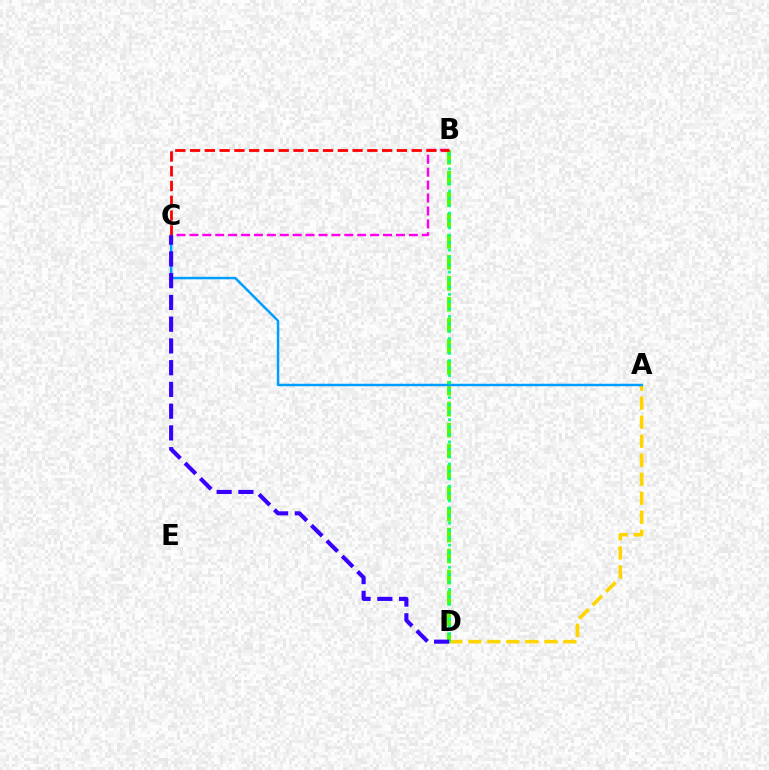{('B', 'D'): [{'color': '#4fff00', 'line_style': 'dashed', 'thickness': 2.85}, {'color': '#00ff86', 'line_style': 'dotted', 'thickness': 2.0}], ('A', 'D'): [{'color': '#ffd500', 'line_style': 'dashed', 'thickness': 2.58}], ('B', 'C'): [{'color': '#ff00ed', 'line_style': 'dashed', 'thickness': 1.75}, {'color': '#ff0000', 'line_style': 'dashed', 'thickness': 2.01}], ('A', 'C'): [{'color': '#009eff', 'line_style': 'solid', 'thickness': 1.78}], ('C', 'D'): [{'color': '#3700ff', 'line_style': 'dashed', 'thickness': 2.95}]}